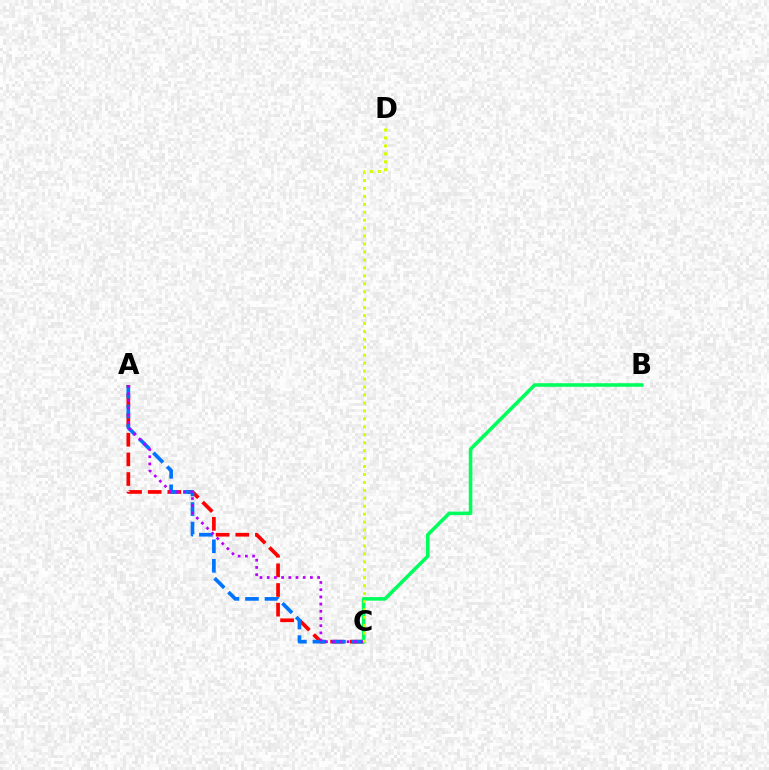{('A', 'C'): [{'color': '#ff0000', 'line_style': 'dashed', 'thickness': 2.67}, {'color': '#0074ff', 'line_style': 'dashed', 'thickness': 2.65}, {'color': '#b900ff', 'line_style': 'dotted', 'thickness': 1.96}], ('B', 'C'): [{'color': '#00ff5c', 'line_style': 'solid', 'thickness': 2.57}], ('C', 'D'): [{'color': '#d1ff00', 'line_style': 'dotted', 'thickness': 2.16}]}